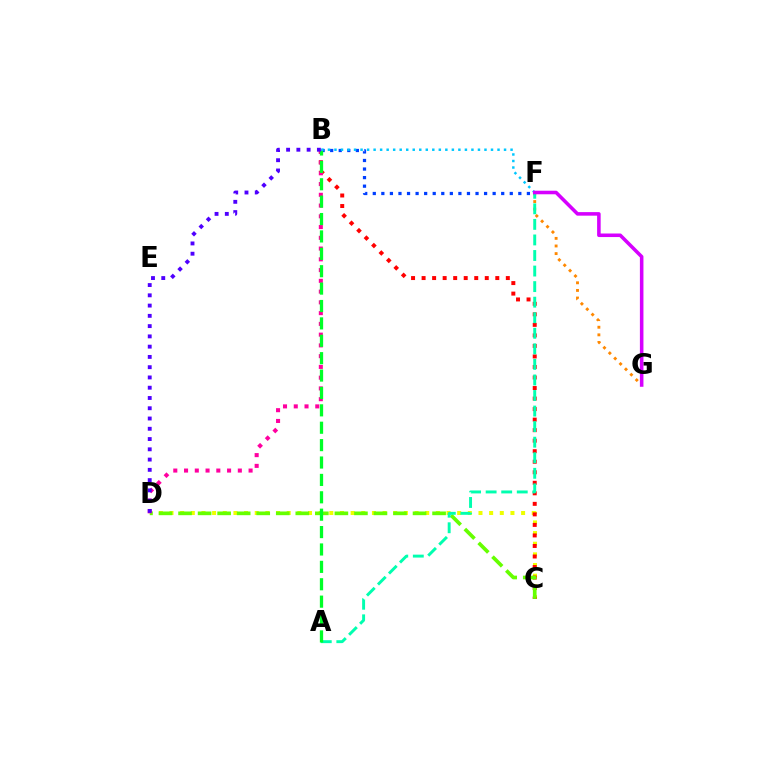{('F', 'G'): [{'color': '#ff8800', 'line_style': 'dotted', 'thickness': 2.07}, {'color': '#d600ff', 'line_style': 'solid', 'thickness': 2.56}], ('C', 'D'): [{'color': '#eeff00', 'line_style': 'dotted', 'thickness': 2.89}, {'color': '#66ff00', 'line_style': 'dashed', 'thickness': 2.65}], ('B', 'F'): [{'color': '#003fff', 'line_style': 'dotted', 'thickness': 2.33}, {'color': '#00c7ff', 'line_style': 'dotted', 'thickness': 1.77}], ('B', 'C'): [{'color': '#ff0000', 'line_style': 'dotted', 'thickness': 2.86}], ('B', 'D'): [{'color': '#ff00a0', 'line_style': 'dotted', 'thickness': 2.92}, {'color': '#4f00ff', 'line_style': 'dotted', 'thickness': 2.79}], ('A', 'F'): [{'color': '#00ffaf', 'line_style': 'dashed', 'thickness': 2.11}], ('A', 'B'): [{'color': '#00ff27', 'line_style': 'dashed', 'thickness': 2.36}]}